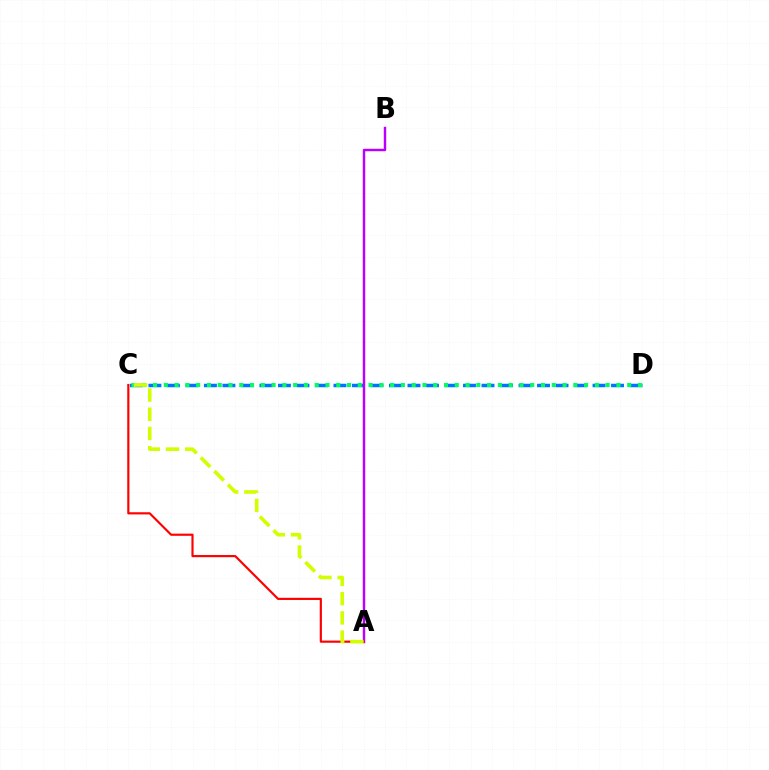{('C', 'D'): [{'color': '#0074ff', 'line_style': 'dashed', 'thickness': 2.51}, {'color': '#00ff5c', 'line_style': 'dotted', 'thickness': 2.93}], ('A', 'B'): [{'color': '#b900ff', 'line_style': 'solid', 'thickness': 1.76}], ('A', 'C'): [{'color': '#ff0000', 'line_style': 'solid', 'thickness': 1.56}, {'color': '#d1ff00', 'line_style': 'dashed', 'thickness': 2.61}]}